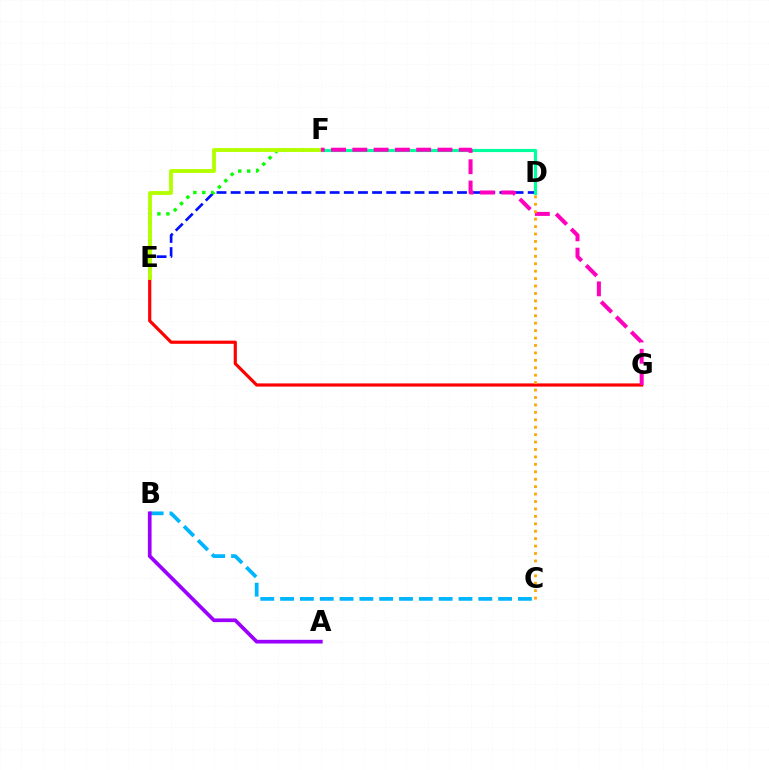{('D', 'E'): [{'color': '#0010ff', 'line_style': 'dashed', 'thickness': 1.92}], ('E', 'G'): [{'color': '#ff0000', 'line_style': 'solid', 'thickness': 2.28}], ('E', 'F'): [{'color': '#08ff00', 'line_style': 'dotted', 'thickness': 2.43}, {'color': '#b3ff00', 'line_style': 'solid', 'thickness': 2.78}], ('D', 'F'): [{'color': '#00ff9d', 'line_style': 'solid', 'thickness': 2.28}], ('B', 'C'): [{'color': '#00b5ff', 'line_style': 'dashed', 'thickness': 2.69}], ('F', 'G'): [{'color': '#ff00bd', 'line_style': 'dashed', 'thickness': 2.89}], ('C', 'D'): [{'color': '#ffa500', 'line_style': 'dotted', 'thickness': 2.02}], ('A', 'B'): [{'color': '#9b00ff', 'line_style': 'solid', 'thickness': 2.67}]}